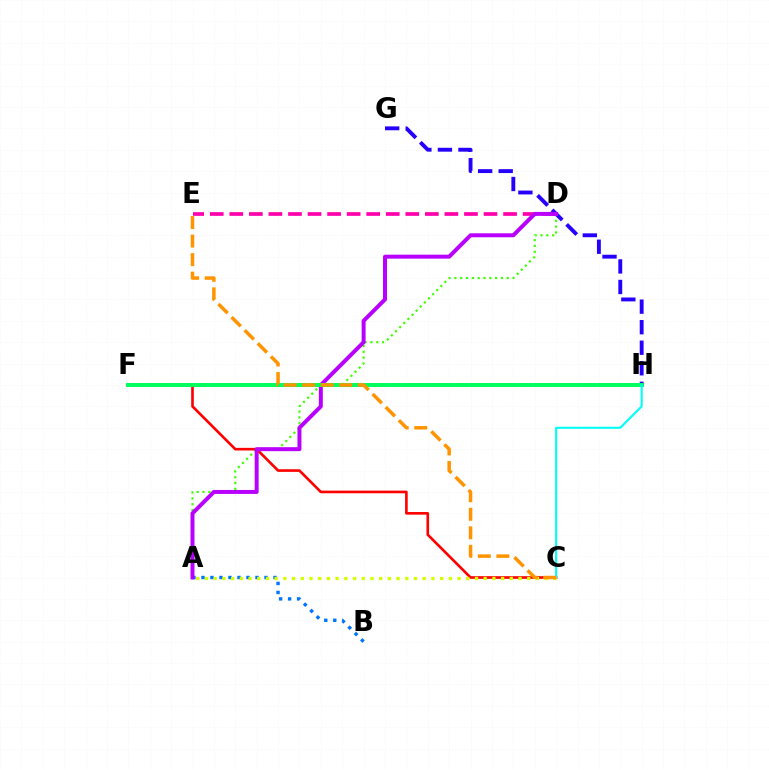{('D', 'E'): [{'color': '#ff00ac', 'line_style': 'dashed', 'thickness': 2.66}], ('A', 'D'): [{'color': '#3dff00', 'line_style': 'dotted', 'thickness': 1.58}, {'color': '#b900ff', 'line_style': 'solid', 'thickness': 2.86}], ('G', 'H'): [{'color': '#2500ff', 'line_style': 'dashed', 'thickness': 2.79}], ('C', 'F'): [{'color': '#ff0000', 'line_style': 'solid', 'thickness': 1.9}], ('A', 'B'): [{'color': '#0074ff', 'line_style': 'dotted', 'thickness': 2.45}], ('F', 'H'): [{'color': '#00ff5c', 'line_style': 'solid', 'thickness': 2.86}], ('C', 'H'): [{'color': '#00fff6', 'line_style': 'solid', 'thickness': 1.52}], ('A', 'C'): [{'color': '#d1ff00', 'line_style': 'dotted', 'thickness': 2.37}], ('C', 'E'): [{'color': '#ff9400', 'line_style': 'dashed', 'thickness': 2.52}]}